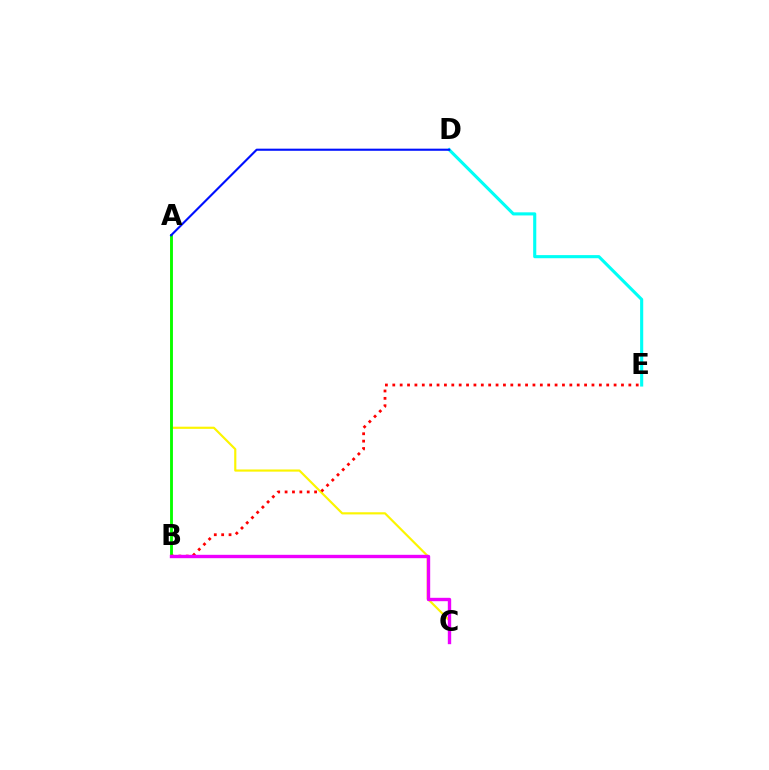{('D', 'E'): [{'color': '#00fff6', 'line_style': 'solid', 'thickness': 2.24}], ('A', 'C'): [{'color': '#fcf500', 'line_style': 'solid', 'thickness': 1.56}], ('A', 'B'): [{'color': '#08ff00', 'line_style': 'solid', 'thickness': 2.06}], ('B', 'E'): [{'color': '#ff0000', 'line_style': 'dotted', 'thickness': 2.0}], ('A', 'D'): [{'color': '#0010ff', 'line_style': 'solid', 'thickness': 1.52}], ('B', 'C'): [{'color': '#ee00ff', 'line_style': 'solid', 'thickness': 2.43}]}